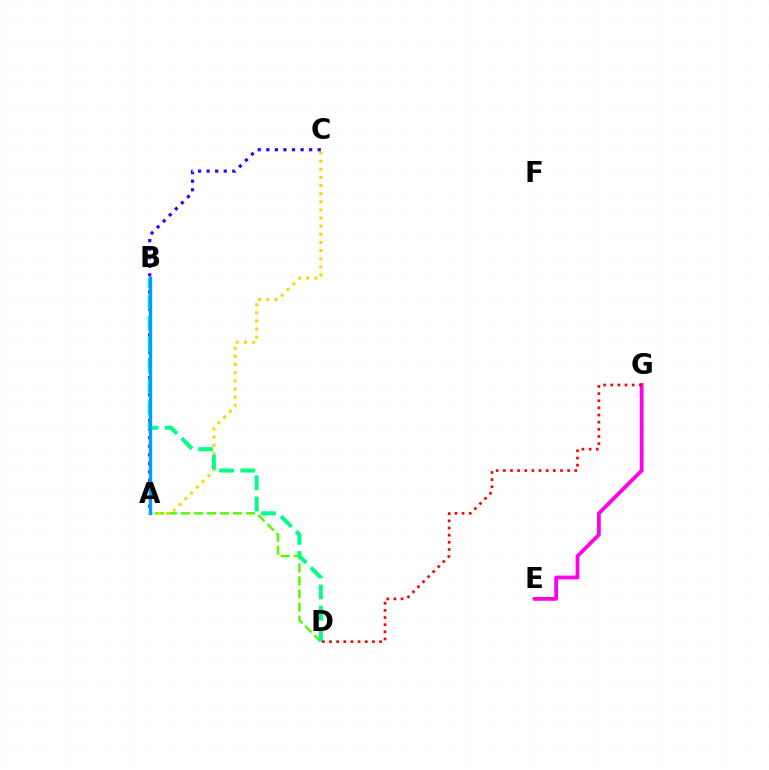{('E', 'G'): [{'color': '#ff00ed', 'line_style': 'solid', 'thickness': 2.72}], ('A', 'D'): [{'color': '#4fff00', 'line_style': 'dashed', 'thickness': 1.77}], ('A', 'C'): [{'color': '#ffd500', 'line_style': 'dotted', 'thickness': 2.21}, {'color': '#3700ff', 'line_style': 'dotted', 'thickness': 2.33}], ('B', 'D'): [{'color': '#00ff86', 'line_style': 'dashed', 'thickness': 2.88}], ('A', 'B'): [{'color': '#009eff', 'line_style': 'solid', 'thickness': 2.44}], ('D', 'G'): [{'color': '#ff0000', 'line_style': 'dotted', 'thickness': 1.94}]}